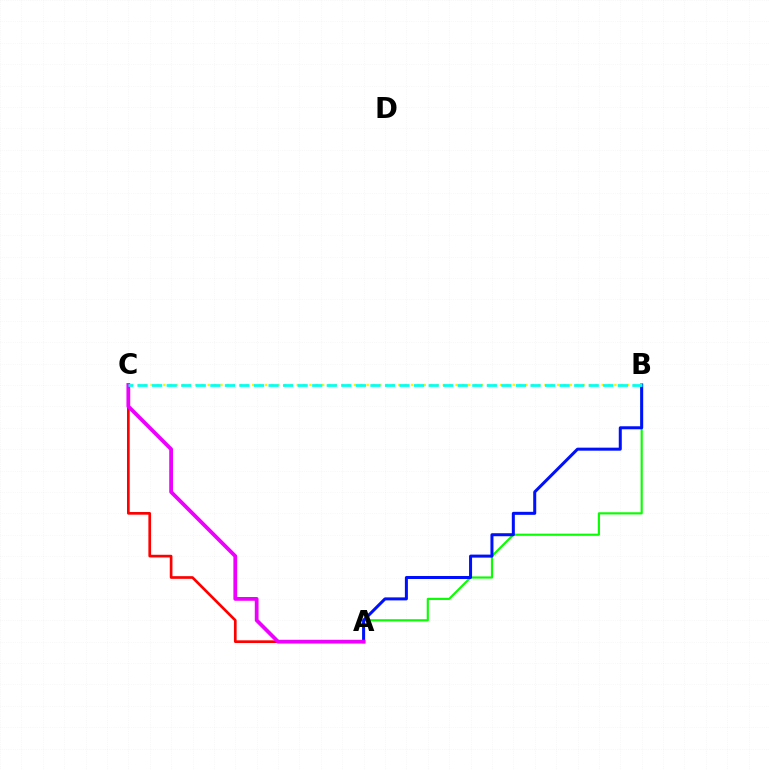{('A', 'C'): [{'color': '#ff0000', 'line_style': 'solid', 'thickness': 1.93}, {'color': '#ee00ff', 'line_style': 'solid', 'thickness': 2.72}], ('A', 'B'): [{'color': '#08ff00', 'line_style': 'solid', 'thickness': 1.54}, {'color': '#0010ff', 'line_style': 'solid', 'thickness': 2.17}], ('B', 'C'): [{'color': '#fcf500', 'line_style': 'dotted', 'thickness': 1.73}, {'color': '#00fff6', 'line_style': 'dashed', 'thickness': 1.98}]}